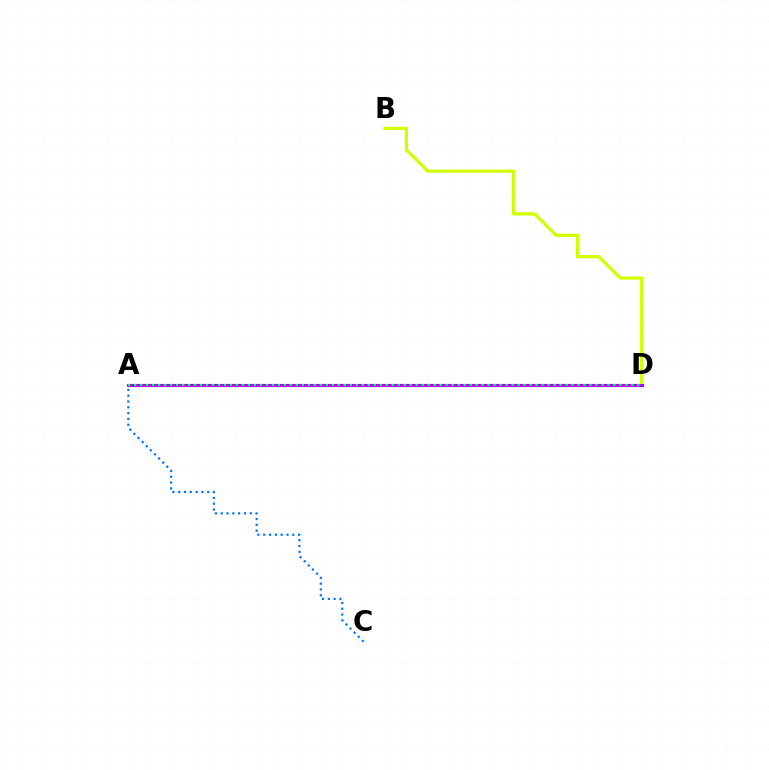{('A', 'D'): [{'color': '#ff0000', 'line_style': 'dashed', 'thickness': 2.11}, {'color': '#b900ff', 'line_style': 'solid', 'thickness': 2.22}, {'color': '#00ff5c', 'line_style': 'dotted', 'thickness': 1.63}], ('A', 'C'): [{'color': '#0074ff', 'line_style': 'dotted', 'thickness': 1.58}], ('B', 'D'): [{'color': '#d1ff00', 'line_style': 'solid', 'thickness': 2.34}]}